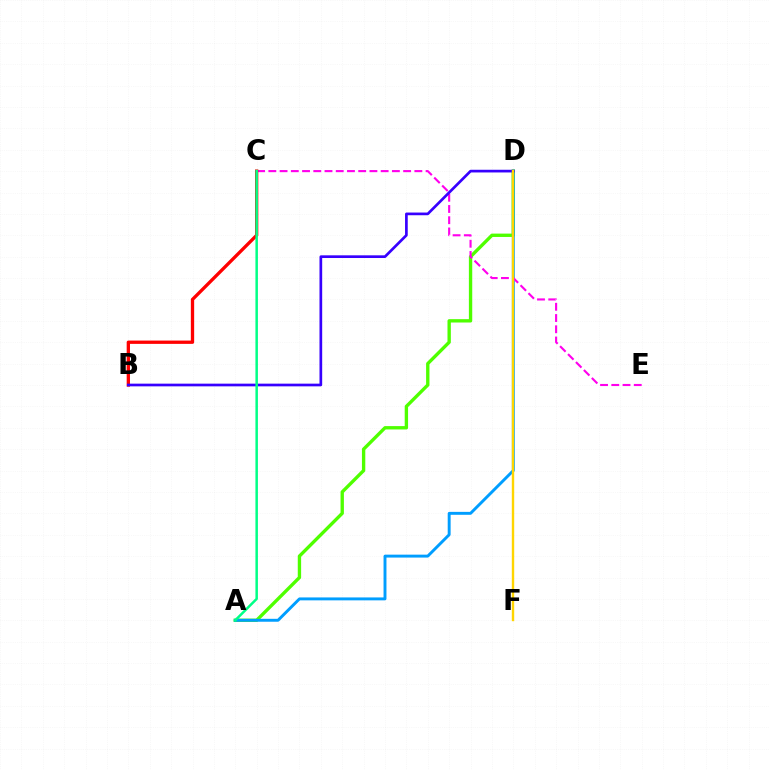{('A', 'D'): [{'color': '#4fff00', 'line_style': 'solid', 'thickness': 2.42}, {'color': '#009eff', 'line_style': 'solid', 'thickness': 2.11}], ('C', 'E'): [{'color': '#ff00ed', 'line_style': 'dashed', 'thickness': 1.53}], ('B', 'C'): [{'color': '#ff0000', 'line_style': 'solid', 'thickness': 2.38}], ('B', 'D'): [{'color': '#3700ff', 'line_style': 'solid', 'thickness': 1.94}], ('D', 'F'): [{'color': '#ffd500', 'line_style': 'solid', 'thickness': 1.72}], ('A', 'C'): [{'color': '#00ff86', 'line_style': 'solid', 'thickness': 1.8}]}